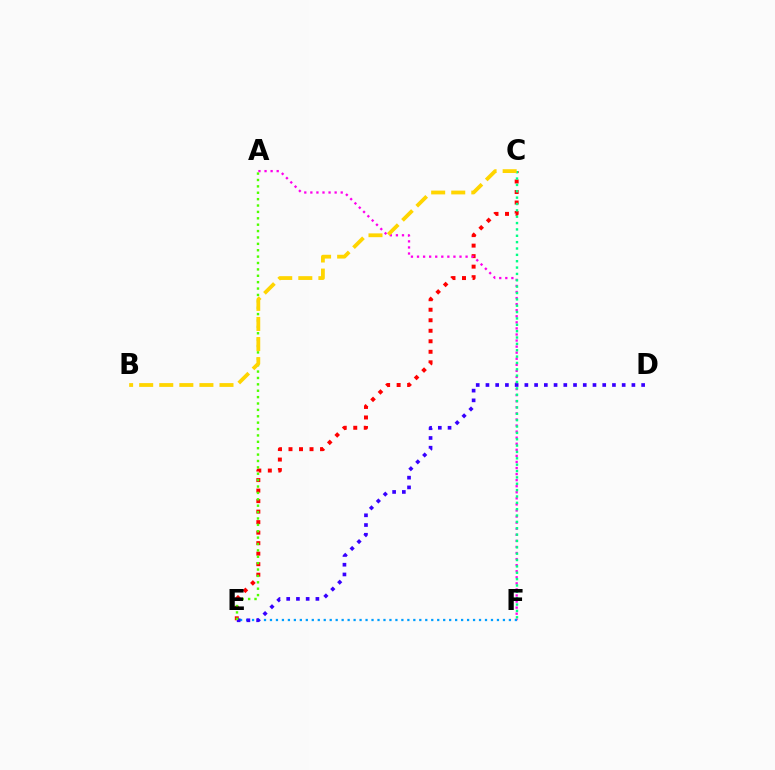{('C', 'E'): [{'color': '#ff0000', 'line_style': 'dotted', 'thickness': 2.86}], ('A', 'F'): [{'color': '#ff00ed', 'line_style': 'dotted', 'thickness': 1.65}], ('E', 'F'): [{'color': '#009eff', 'line_style': 'dotted', 'thickness': 1.62}], ('D', 'E'): [{'color': '#3700ff', 'line_style': 'dotted', 'thickness': 2.64}], ('C', 'F'): [{'color': '#00ff86', 'line_style': 'dotted', 'thickness': 1.73}], ('A', 'E'): [{'color': '#4fff00', 'line_style': 'dotted', 'thickness': 1.74}], ('B', 'C'): [{'color': '#ffd500', 'line_style': 'dashed', 'thickness': 2.73}]}